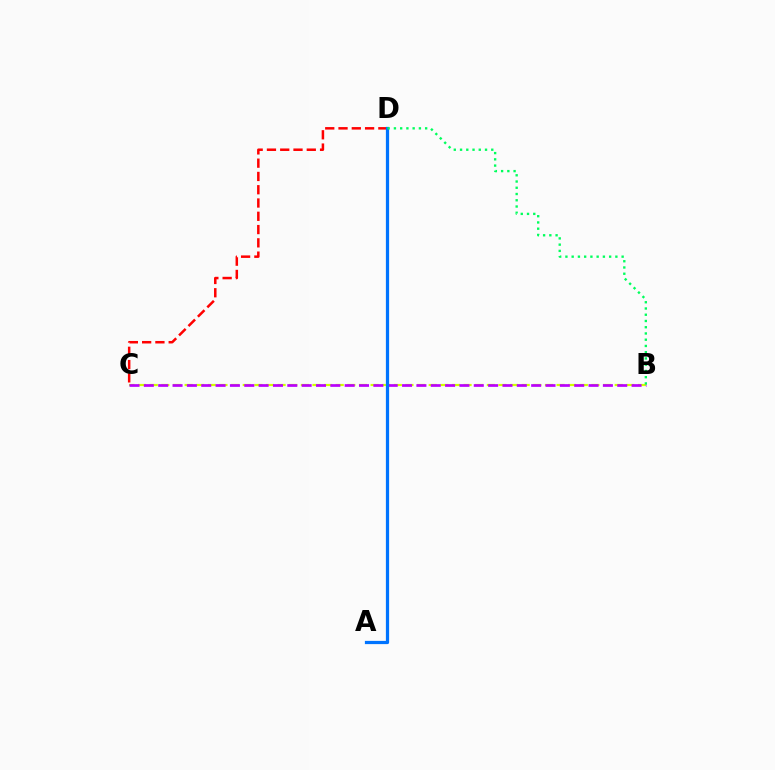{('C', 'D'): [{'color': '#ff0000', 'line_style': 'dashed', 'thickness': 1.8}], ('B', 'C'): [{'color': '#d1ff00', 'line_style': 'dashed', 'thickness': 1.58}, {'color': '#b900ff', 'line_style': 'dashed', 'thickness': 1.95}], ('A', 'D'): [{'color': '#0074ff', 'line_style': 'solid', 'thickness': 2.32}], ('B', 'D'): [{'color': '#00ff5c', 'line_style': 'dotted', 'thickness': 1.7}]}